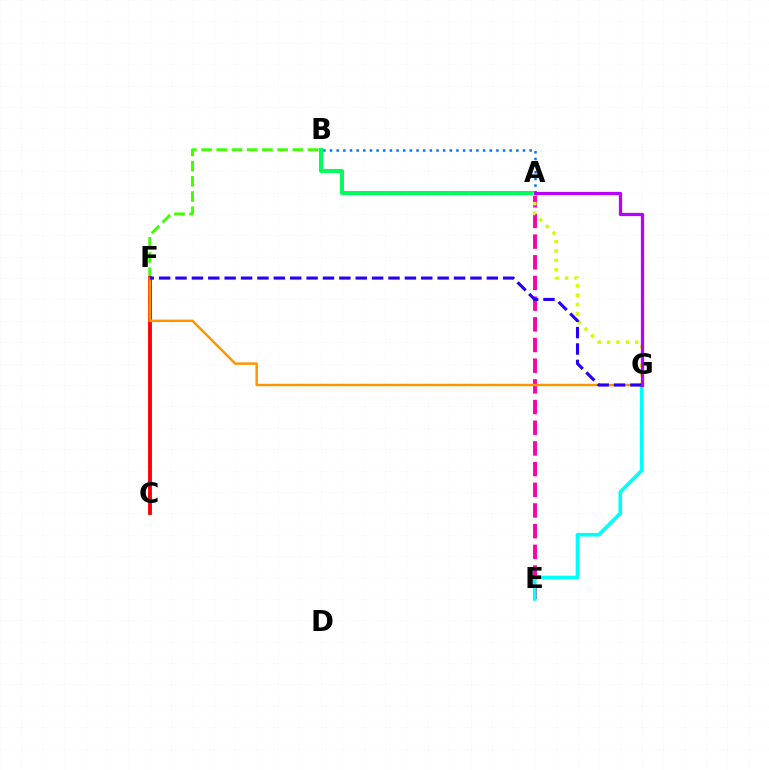{('B', 'F'): [{'color': '#3dff00', 'line_style': 'dashed', 'thickness': 2.07}], ('A', 'E'): [{'color': '#ff00ac', 'line_style': 'dashed', 'thickness': 2.81}], ('E', 'G'): [{'color': '#00fff6', 'line_style': 'solid', 'thickness': 2.63}], ('A', 'B'): [{'color': '#00ff5c', 'line_style': 'solid', 'thickness': 2.9}, {'color': '#0074ff', 'line_style': 'dotted', 'thickness': 1.81}], ('C', 'F'): [{'color': '#ff0000', 'line_style': 'solid', 'thickness': 2.78}], ('A', 'G'): [{'color': '#d1ff00', 'line_style': 'dotted', 'thickness': 2.55}, {'color': '#b900ff', 'line_style': 'solid', 'thickness': 2.34}], ('F', 'G'): [{'color': '#ff9400', 'line_style': 'solid', 'thickness': 1.77}, {'color': '#2500ff', 'line_style': 'dashed', 'thickness': 2.23}]}